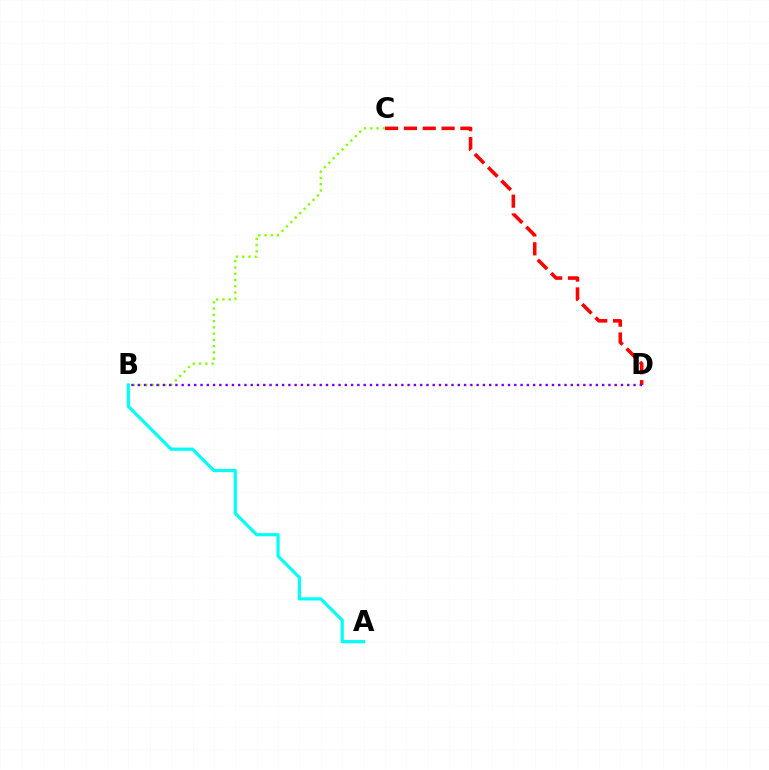{('B', 'C'): [{'color': '#84ff00', 'line_style': 'dotted', 'thickness': 1.7}], ('A', 'B'): [{'color': '#00fff6', 'line_style': 'solid', 'thickness': 2.29}], ('C', 'D'): [{'color': '#ff0000', 'line_style': 'dashed', 'thickness': 2.56}], ('B', 'D'): [{'color': '#7200ff', 'line_style': 'dotted', 'thickness': 1.71}]}